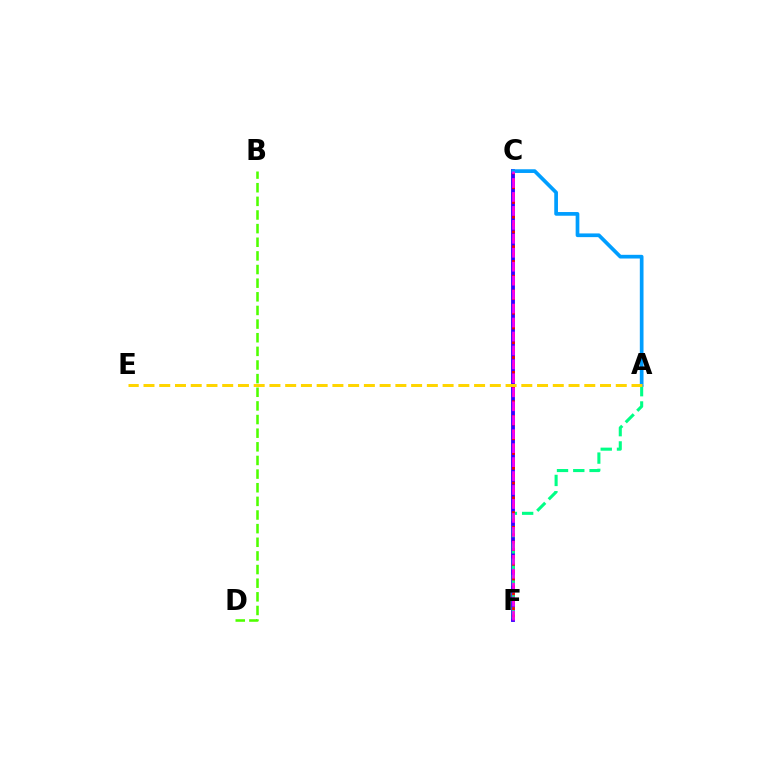{('C', 'F'): [{'color': '#3700ff', 'line_style': 'solid', 'thickness': 2.78}, {'color': '#ff0000', 'line_style': 'dotted', 'thickness': 2.01}, {'color': '#ff00ed', 'line_style': 'dashed', 'thickness': 1.9}], ('B', 'D'): [{'color': '#4fff00', 'line_style': 'dashed', 'thickness': 1.85}], ('A', 'F'): [{'color': '#00ff86', 'line_style': 'dashed', 'thickness': 2.21}], ('A', 'C'): [{'color': '#009eff', 'line_style': 'solid', 'thickness': 2.67}], ('A', 'E'): [{'color': '#ffd500', 'line_style': 'dashed', 'thickness': 2.14}]}